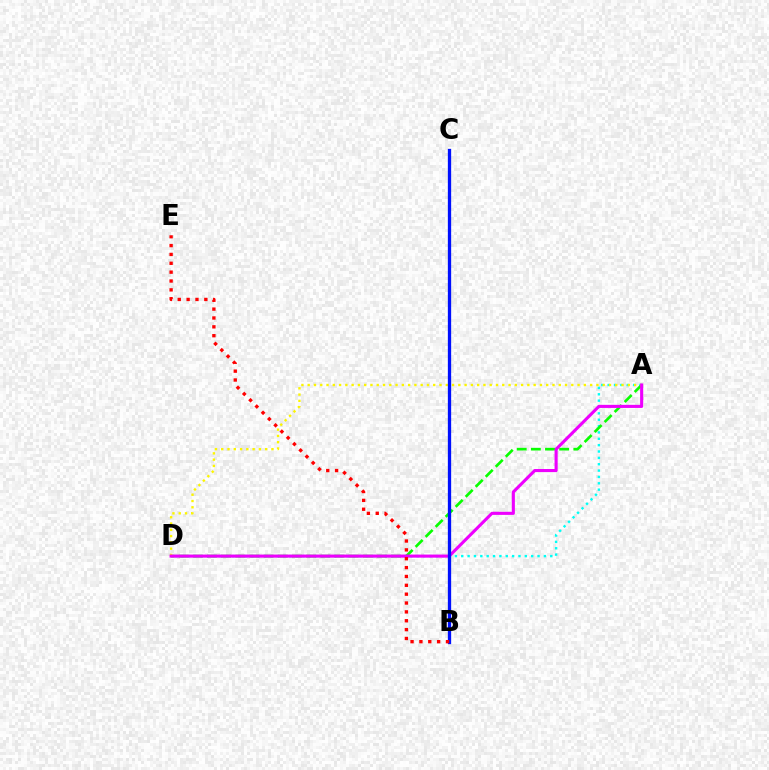{('A', 'D'): [{'color': '#00fff6', 'line_style': 'dotted', 'thickness': 1.73}, {'color': '#08ff00', 'line_style': 'dashed', 'thickness': 1.92}, {'color': '#fcf500', 'line_style': 'dotted', 'thickness': 1.71}, {'color': '#ee00ff', 'line_style': 'solid', 'thickness': 2.23}], ('B', 'C'): [{'color': '#0010ff', 'line_style': 'solid', 'thickness': 2.37}], ('B', 'E'): [{'color': '#ff0000', 'line_style': 'dotted', 'thickness': 2.41}]}